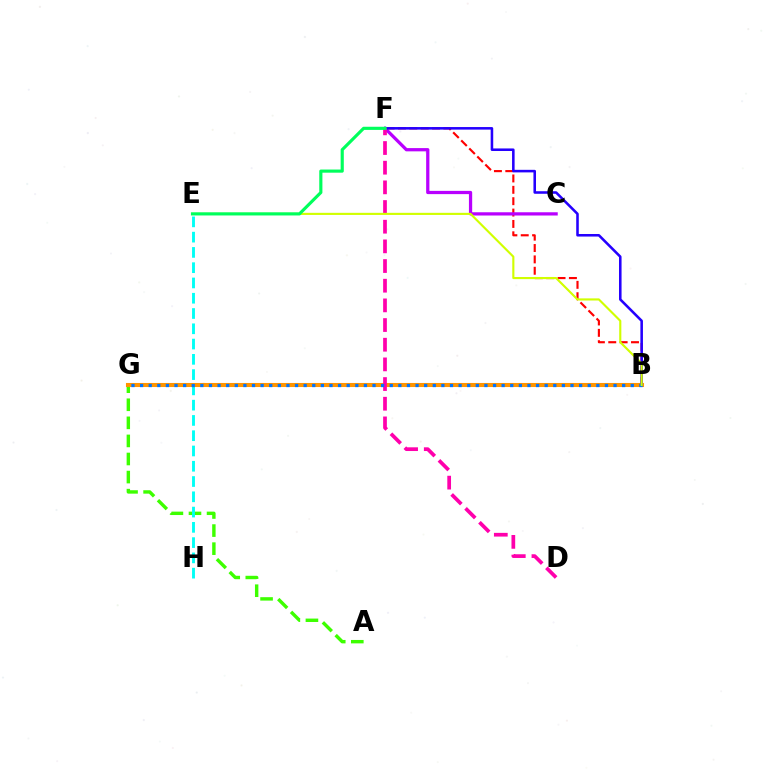{('B', 'F'): [{'color': '#ff0000', 'line_style': 'dashed', 'thickness': 1.54}, {'color': '#2500ff', 'line_style': 'solid', 'thickness': 1.85}], ('A', 'G'): [{'color': '#3dff00', 'line_style': 'dashed', 'thickness': 2.46}], ('E', 'H'): [{'color': '#00fff6', 'line_style': 'dashed', 'thickness': 2.07}], ('C', 'F'): [{'color': '#b900ff', 'line_style': 'solid', 'thickness': 2.34}], ('B', 'G'): [{'color': '#ff9400', 'line_style': 'solid', 'thickness': 2.93}, {'color': '#0074ff', 'line_style': 'dotted', 'thickness': 2.34}], ('D', 'F'): [{'color': '#ff00ac', 'line_style': 'dashed', 'thickness': 2.67}], ('B', 'E'): [{'color': '#d1ff00', 'line_style': 'solid', 'thickness': 1.53}], ('E', 'F'): [{'color': '#00ff5c', 'line_style': 'solid', 'thickness': 2.27}]}